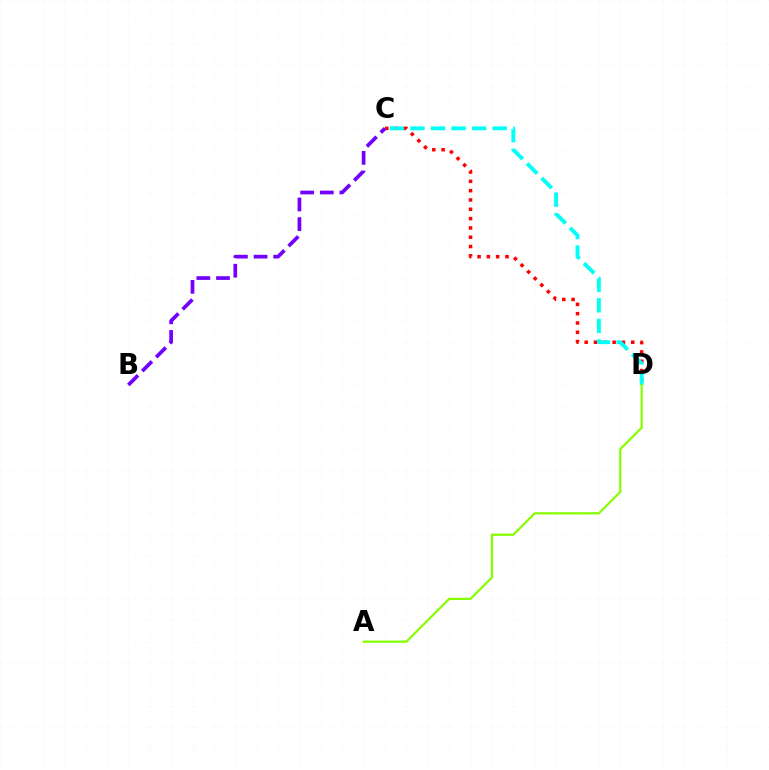{('C', 'D'): [{'color': '#ff0000', 'line_style': 'dotted', 'thickness': 2.53}, {'color': '#00fff6', 'line_style': 'dashed', 'thickness': 2.79}], ('A', 'D'): [{'color': '#84ff00', 'line_style': 'solid', 'thickness': 1.6}], ('B', 'C'): [{'color': '#7200ff', 'line_style': 'dashed', 'thickness': 2.67}]}